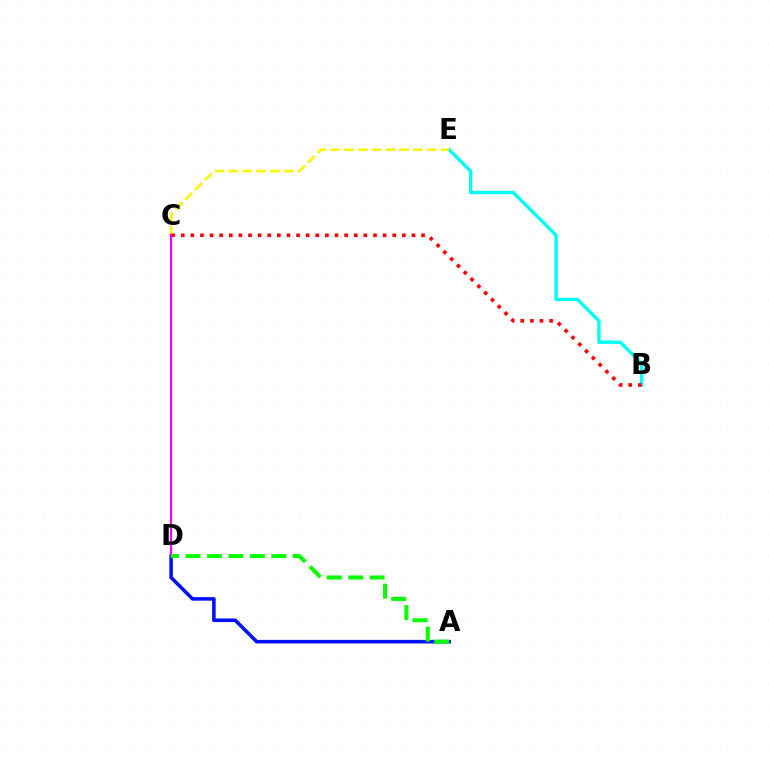{('A', 'D'): [{'color': '#0010ff', 'line_style': 'solid', 'thickness': 2.56}, {'color': '#08ff00', 'line_style': 'dashed', 'thickness': 2.91}], ('B', 'E'): [{'color': '#00fff6', 'line_style': 'solid', 'thickness': 2.44}], ('C', 'E'): [{'color': '#fcf500', 'line_style': 'dashed', 'thickness': 1.88}], ('B', 'C'): [{'color': '#ff0000', 'line_style': 'dotted', 'thickness': 2.61}], ('C', 'D'): [{'color': '#ee00ff', 'line_style': 'solid', 'thickness': 1.55}]}